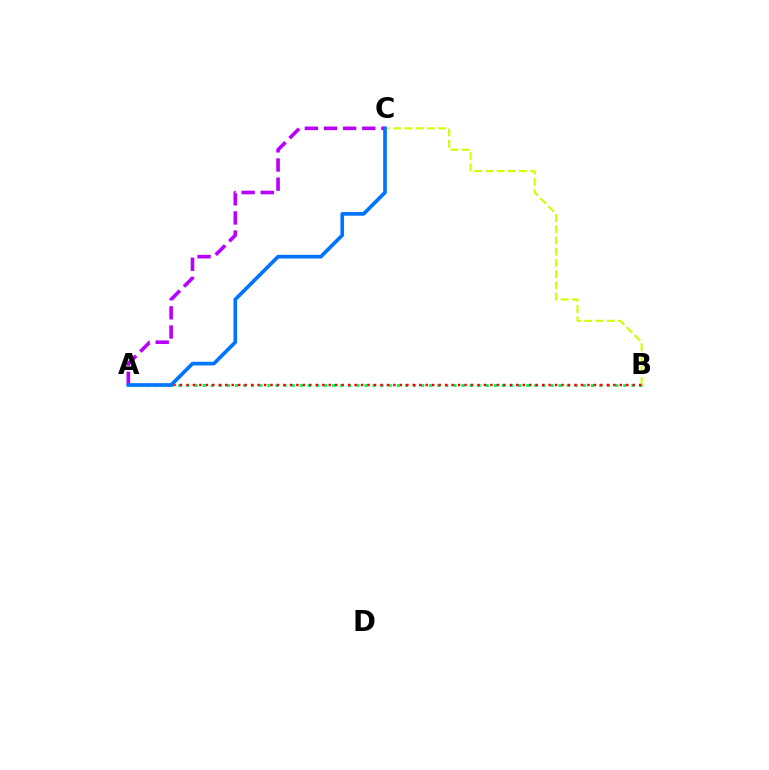{('A', 'B'): [{'color': '#00ff5c', 'line_style': 'dotted', 'thickness': 2.2}, {'color': '#ff0000', 'line_style': 'dotted', 'thickness': 1.76}], ('A', 'C'): [{'color': '#b900ff', 'line_style': 'dashed', 'thickness': 2.6}, {'color': '#0074ff', 'line_style': 'solid', 'thickness': 2.63}], ('B', 'C'): [{'color': '#d1ff00', 'line_style': 'dashed', 'thickness': 1.53}]}